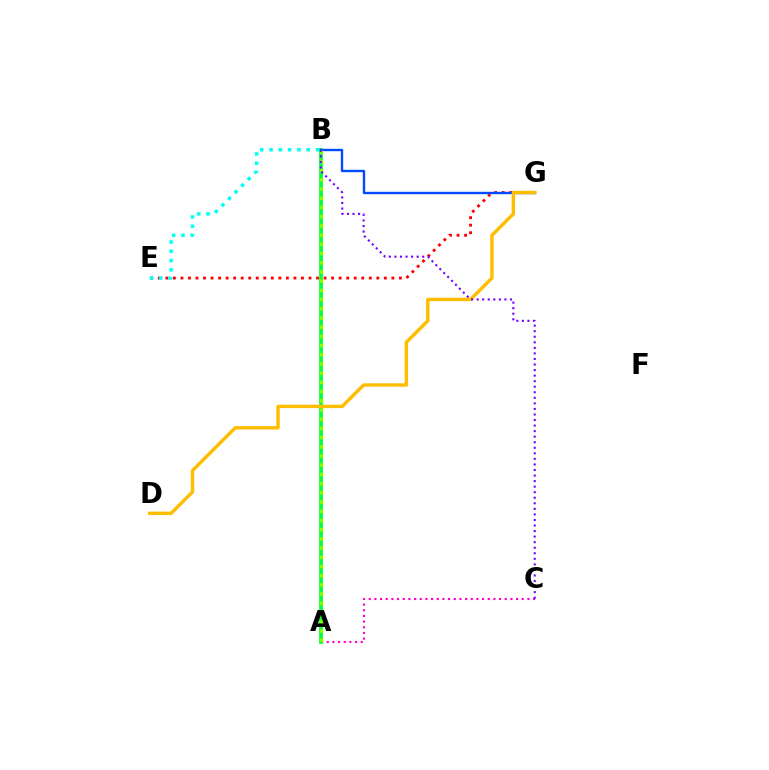{('A', 'C'): [{'color': '#ff00cf', 'line_style': 'dotted', 'thickness': 1.54}], ('E', 'G'): [{'color': '#ff0000', 'line_style': 'dotted', 'thickness': 2.05}], ('A', 'B'): [{'color': '#00ff39', 'line_style': 'solid', 'thickness': 2.69}, {'color': '#84ff00', 'line_style': 'dotted', 'thickness': 2.5}], ('B', 'G'): [{'color': '#004bff', 'line_style': 'solid', 'thickness': 1.72}], ('B', 'E'): [{'color': '#00fff6', 'line_style': 'dotted', 'thickness': 2.52}], ('D', 'G'): [{'color': '#ffbd00', 'line_style': 'solid', 'thickness': 2.46}], ('B', 'C'): [{'color': '#7200ff', 'line_style': 'dotted', 'thickness': 1.51}]}